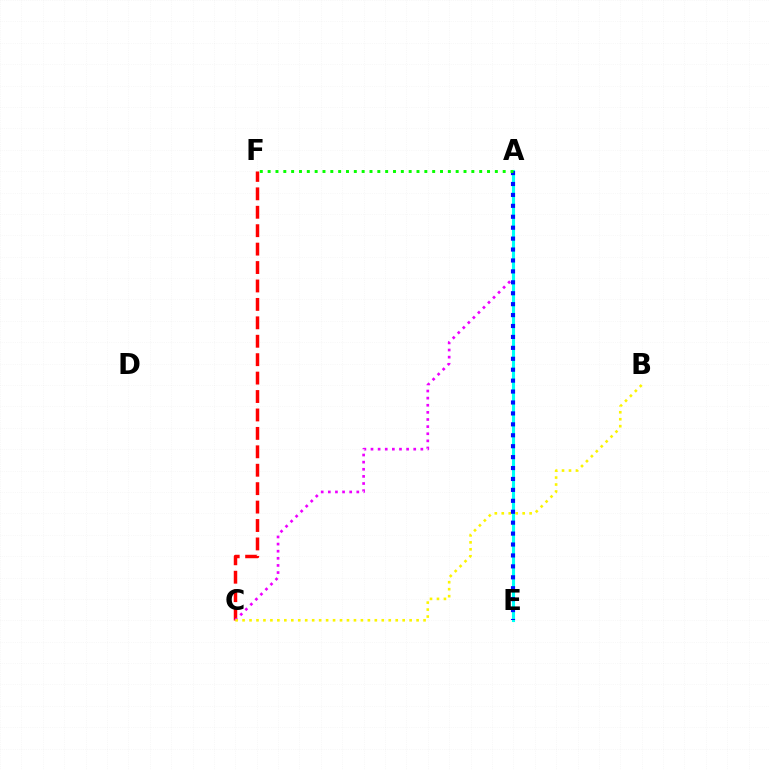{('C', 'F'): [{'color': '#ff0000', 'line_style': 'dashed', 'thickness': 2.5}], ('A', 'C'): [{'color': '#ee00ff', 'line_style': 'dotted', 'thickness': 1.93}], ('A', 'E'): [{'color': '#00fff6', 'line_style': 'solid', 'thickness': 2.24}, {'color': '#0010ff', 'line_style': 'dotted', 'thickness': 2.97}], ('B', 'C'): [{'color': '#fcf500', 'line_style': 'dotted', 'thickness': 1.89}], ('A', 'F'): [{'color': '#08ff00', 'line_style': 'dotted', 'thickness': 2.13}]}